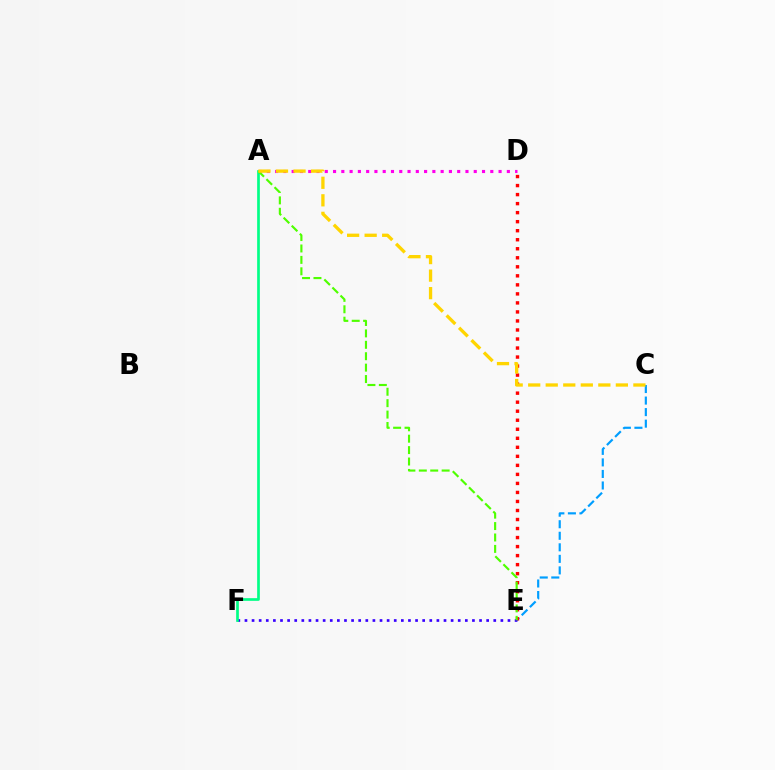{('C', 'E'): [{'color': '#009eff', 'line_style': 'dashed', 'thickness': 1.57}], ('D', 'E'): [{'color': '#ff0000', 'line_style': 'dotted', 'thickness': 2.45}], ('A', 'D'): [{'color': '#ff00ed', 'line_style': 'dotted', 'thickness': 2.25}], ('E', 'F'): [{'color': '#3700ff', 'line_style': 'dotted', 'thickness': 1.93}], ('A', 'F'): [{'color': '#00ff86', 'line_style': 'solid', 'thickness': 1.93}], ('A', 'E'): [{'color': '#4fff00', 'line_style': 'dashed', 'thickness': 1.55}], ('A', 'C'): [{'color': '#ffd500', 'line_style': 'dashed', 'thickness': 2.38}]}